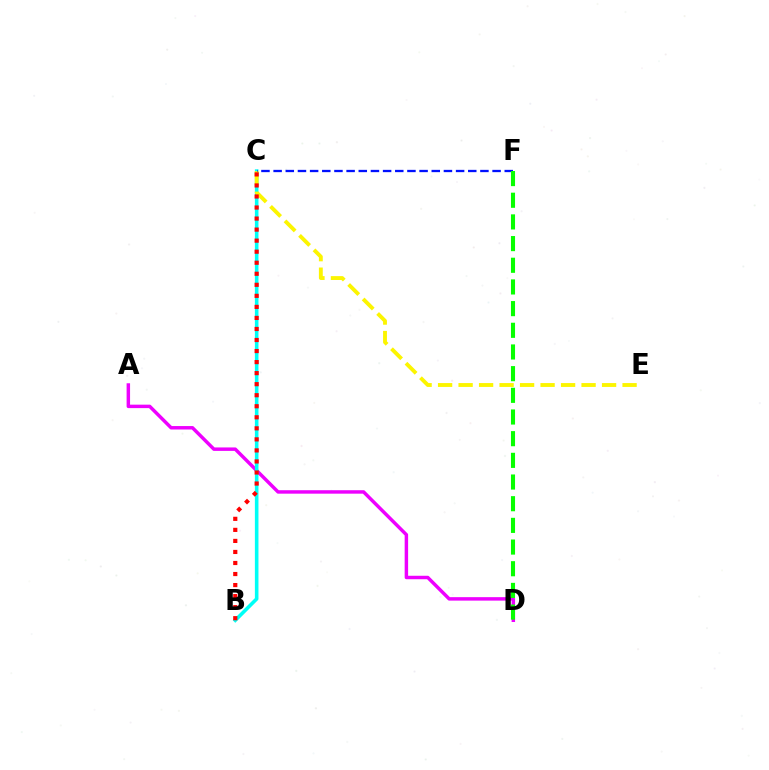{('A', 'D'): [{'color': '#ee00ff', 'line_style': 'solid', 'thickness': 2.49}], ('B', 'C'): [{'color': '#00fff6', 'line_style': 'solid', 'thickness': 2.58}, {'color': '#ff0000', 'line_style': 'dotted', 'thickness': 3.0}], ('C', 'E'): [{'color': '#fcf500', 'line_style': 'dashed', 'thickness': 2.78}], ('C', 'F'): [{'color': '#0010ff', 'line_style': 'dashed', 'thickness': 1.65}], ('D', 'F'): [{'color': '#08ff00', 'line_style': 'dashed', 'thickness': 2.94}]}